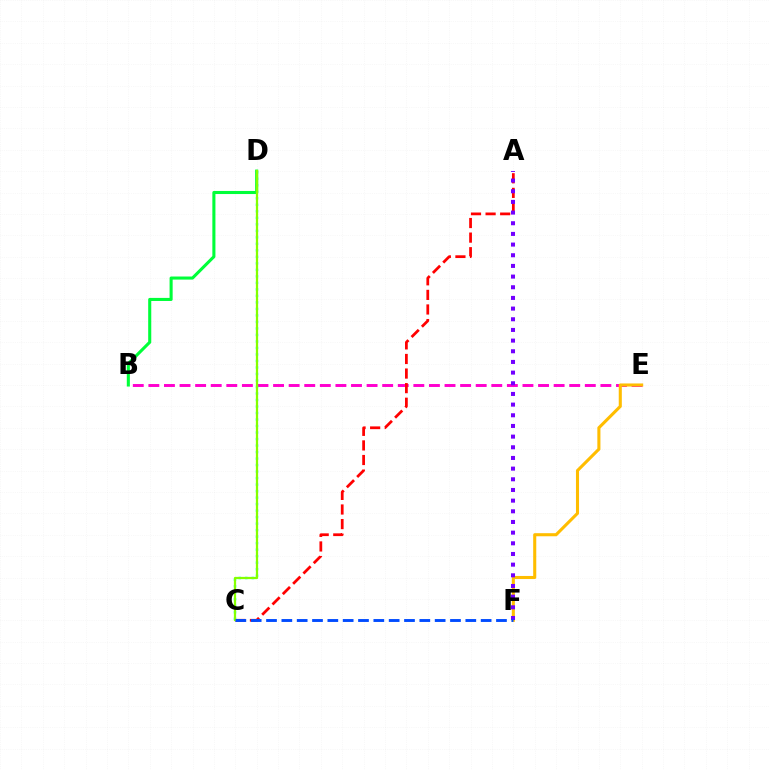{('B', 'E'): [{'color': '#ff00cf', 'line_style': 'dashed', 'thickness': 2.12}], ('C', 'D'): [{'color': '#00fff6', 'line_style': 'dotted', 'thickness': 1.77}, {'color': '#84ff00', 'line_style': 'solid', 'thickness': 1.62}], ('A', 'C'): [{'color': '#ff0000', 'line_style': 'dashed', 'thickness': 1.98}], ('E', 'F'): [{'color': '#ffbd00', 'line_style': 'solid', 'thickness': 2.22}], ('B', 'D'): [{'color': '#00ff39', 'line_style': 'solid', 'thickness': 2.22}], ('A', 'F'): [{'color': '#7200ff', 'line_style': 'dotted', 'thickness': 2.9}], ('C', 'F'): [{'color': '#004bff', 'line_style': 'dashed', 'thickness': 2.08}]}